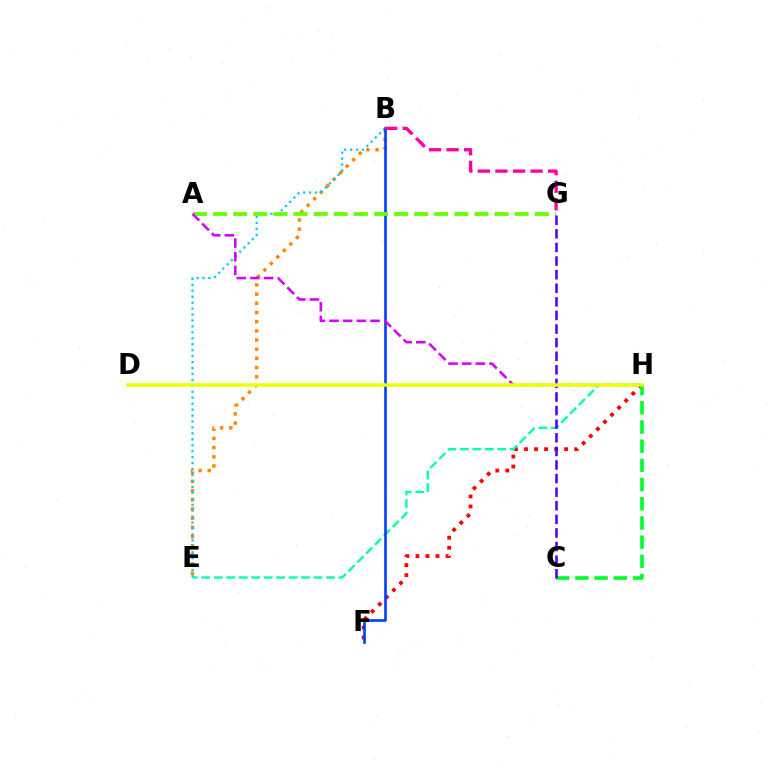{('F', 'H'): [{'color': '#ff0000', 'line_style': 'dotted', 'thickness': 2.72}], ('E', 'H'): [{'color': '#00ffaf', 'line_style': 'dashed', 'thickness': 1.69}], ('B', 'E'): [{'color': '#ff8800', 'line_style': 'dotted', 'thickness': 2.5}, {'color': '#00c7ff', 'line_style': 'dotted', 'thickness': 1.61}], ('B', 'F'): [{'color': '#003fff', 'line_style': 'solid', 'thickness': 1.89}], ('A', 'G'): [{'color': '#66ff00', 'line_style': 'dashed', 'thickness': 2.73}], ('C', 'H'): [{'color': '#00ff27', 'line_style': 'dashed', 'thickness': 2.61}], ('C', 'G'): [{'color': '#4f00ff', 'line_style': 'dashed', 'thickness': 1.85}], ('B', 'G'): [{'color': '#ff00a0', 'line_style': 'dashed', 'thickness': 2.39}], ('A', 'H'): [{'color': '#d600ff', 'line_style': 'dashed', 'thickness': 1.86}], ('D', 'H'): [{'color': '#eeff00', 'line_style': 'solid', 'thickness': 2.52}]}